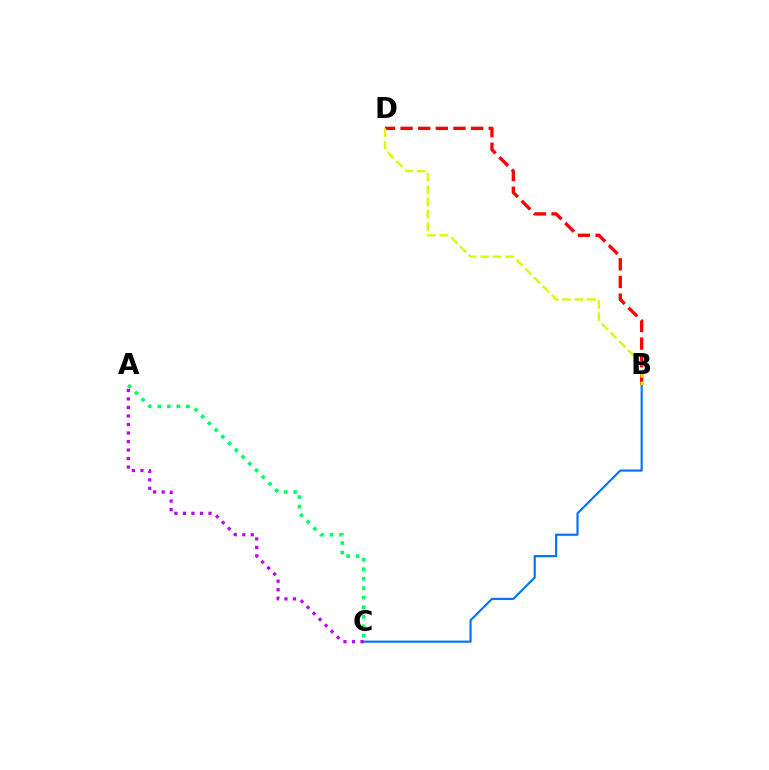{('A', 'C'): [{'color': '#00ff5c', 'line_style': 'dotted', 'thickness': 2.58}, {'color': '#b900ff', 'line_style': 'dotted', 'thickness': 2.32}], ('B', 'C'): [{'color': '#0074ff', 'line_style': 'solid', 'thickness': 1.55}], ('B', 'D'): [{'color': '#ff0000', 'line_style': 'dashed', 'thickness': 2.39}, {'color': '#d1ff00', 'line_style': 'dashed', 'thickness': 1.69}]}